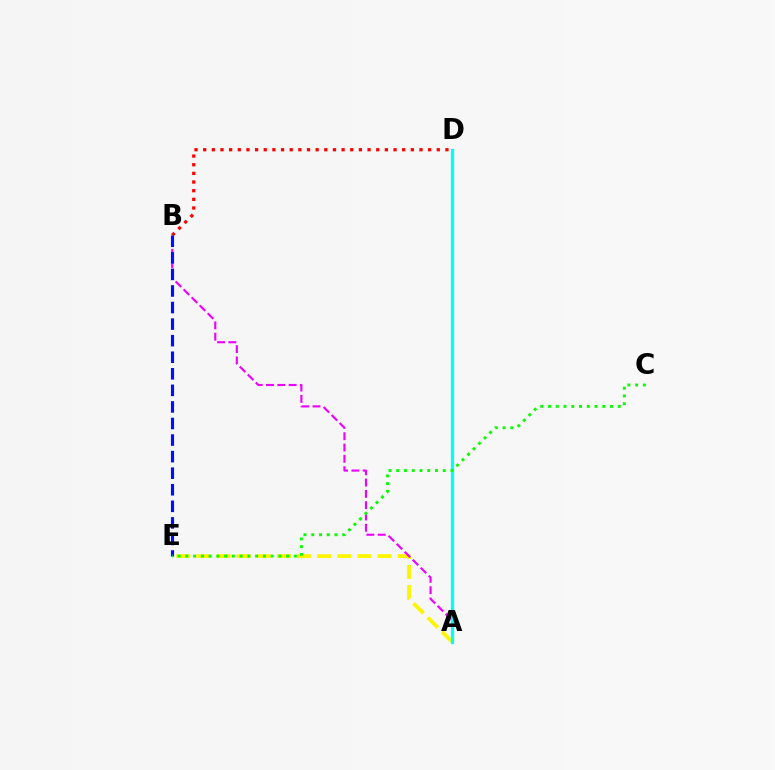{('A', 'E'): [{'color': '#fcf500', 'line_style': 'dashed', 'thickness': 2.74}], ('A', 'B'): [{'color': '#ee00ff', 'line_style': 'dashed', 'thickness': 1.54}], ('B', 'D'): [{'color': '#ff0000', 'line_style': 'dotted', 'thickness': 2.35}], ('A', 'D'): [{'color': '#00fff6', 'line_style': 'solid', 'thickness': 2.33}], ('B', 'E'): [{'color': '#0010ff', 'line_style': 'dashed', 'thickness': 2.25}], ('C', 'E'): [{'color': '#08ff00', 'line_style': 'dotted', 'thickness': 2.11}]}